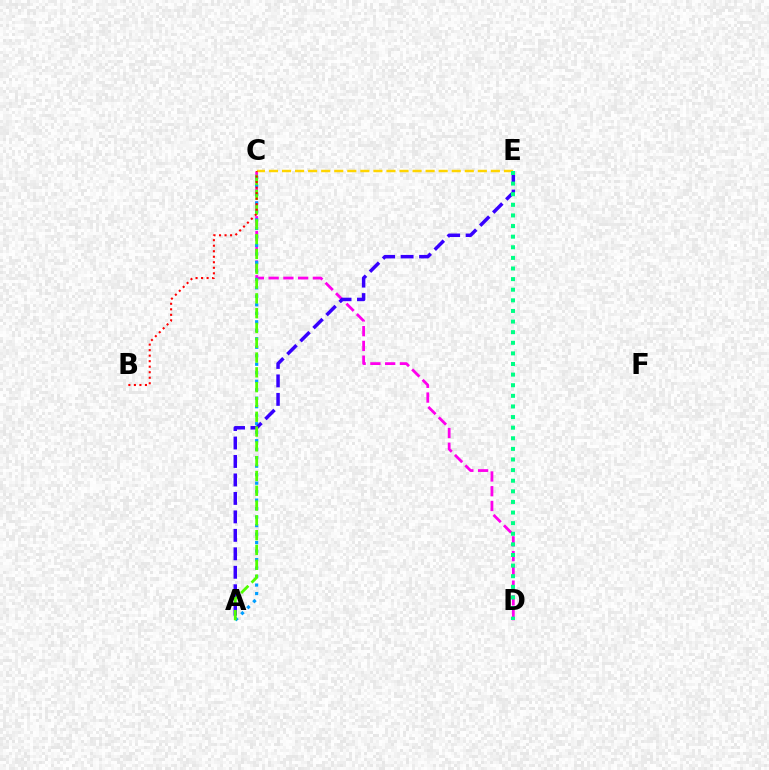{('C', 'D'): [{'color': '#ff00ed', 'line_style': 'dashed', 'thickness': 2.0}], ('A', 'C'): [{'color': '#009eff', 'line_style': 'dotted', 'thickness': 2.31}, {'color': '#4fff00', 'line_style': 'dashed', 'thickness': 2.01}], ('A', 'E'): [{'color': '#3700ff', 'line_style': 'dashed', 'thickness': 2.51}], ('C', 'E'): [{'color': '#ffd500', 'line_style': 'dashed', 'thickness': 1.77}], ('D', 'E'): [{'color': '#00ff86', 'line_style': 'dotted', 'thickness': 2.88}], ('B', 'C'): [{'color': '#ff0000', 'line_style': 'dotted', 'thickness': 1.5}]}